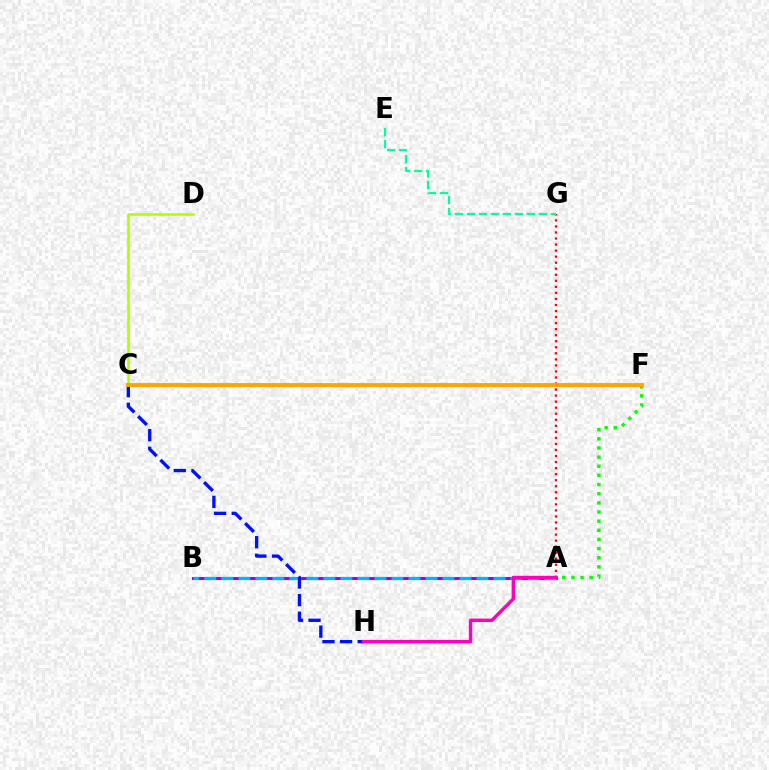{('A', 'G'): [{'color': '#ff0000', 'line_style': 'dotted', 'thickness': 1.64}], ('E', 'G'): [{'color': '#00ff9d', 'line_style': 'dashed', 'thickness': 1.63}], ('A', 'F'): [{'color': '#08ff00', 'line_style': 'dotted', 'thickness': 2.49}], ('A', 'B'): [{'color': '#9b00ff', 'line_style': 'solid', 'thickness': 2.18}, {'color': '#00b5ff', 'line_style': 'dashed', 'thickness': 2.31}], ('C', 'D'): [{'color': '#b3ff00', 'line_style': 'solid', 'thickness': 1.9}], ('C', 'H'): [{'color': '#0010ff', 'line_style': 'dashed', 'thickness': 2.4}], ('A', 'H'): [{'color': '#ff00bd', 'line_style': 'solid', 'thickness': 2.46}], ('C', 'F'): [{'color': '#ffa500', 'line_style': 'solid', 'thickness': 2.79}]}